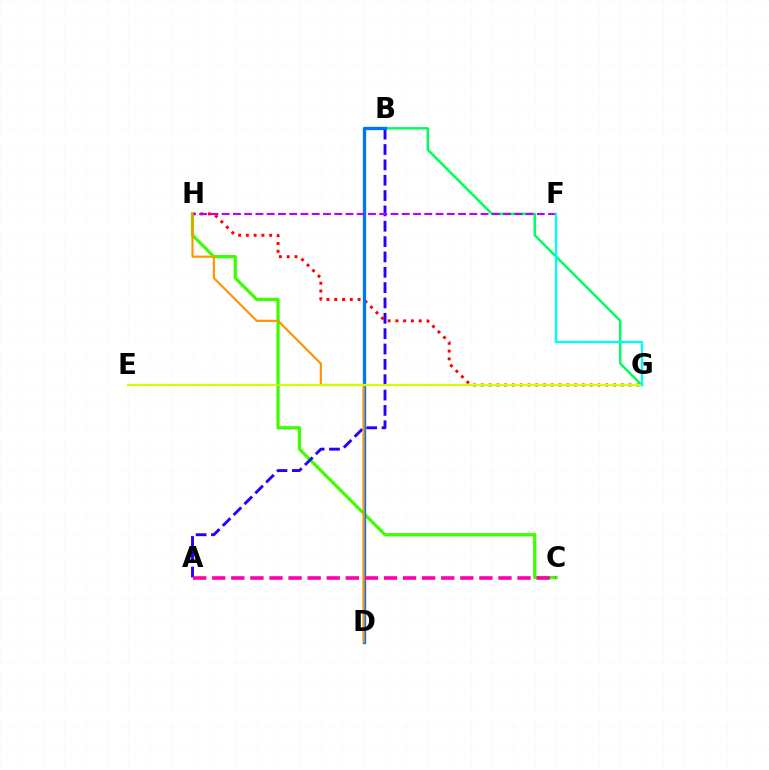{('B', 'G'): [{'color': '#00ff5c', 'line_style': 'solid', 'thickness': 1.78}], ('G', 'H'): [{'color': '#ff0000', 'line_style': 'dotted', 'thickness': 2.11}], ('C', 'H'): [{'color': '#3dff00', 'line_style': 'solid', 'thickness': 2.34}], ('A', 'B'): [{'color': '#2500ff', 'line_style': 'dashed', 'thickness': 2.08}], ('B', 'D'): [{'color': '#0074ff', 'line_style': 'solid', 'thickness': 2.39}], ('F', 'H'): [{'color': '#b900ff', 'line_style': 'dashed', 'thickness': 1.53}], ('A', 'C'): [{'color': '#ff00ac', 'line_style': 'dashed', 'thickness': 2.59}], ('D', 'H'): [{'color': '#ff9400', 'line_style': 'solid', 'thickness': 1.56}], ('E', 'G'): [{'color': '#d1ff00', 'line_style': 'solid', 'thickness': 1.59}], ('F', 'G'): [{'color': '#00fff6', 'line_style': 'solid', 'thickness': 1.68}]}